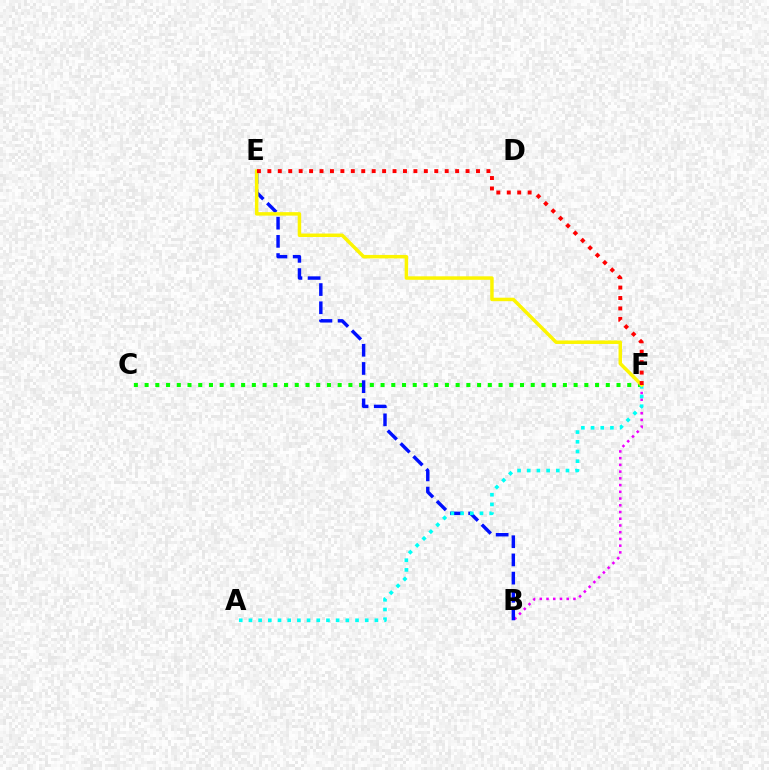{('C', 'F'): [{'color': '#08ff00', 'line_style': 'dotted', 'thickness': 2.91}], ('B', 'F'): [{'color': '#ee00ff', 'line_style': 'dotted', 'thickness': 1.83}], ('B', 'E'): [{'color': '#0010ff', 'line_style': 'dashed', 'thickness': 2.47}], ('A', 'F'): [{'color': '#00fff6', 'line_style': 'dotted', 'thickness': 2.63}], ('E', 'F'): [{'color': '#fcf500', 'line_style': 'solid', 'thickness': 2.51}, {'color': '#ff0000', 'line_style': 'dotted', 'thickness': 2.83}]}